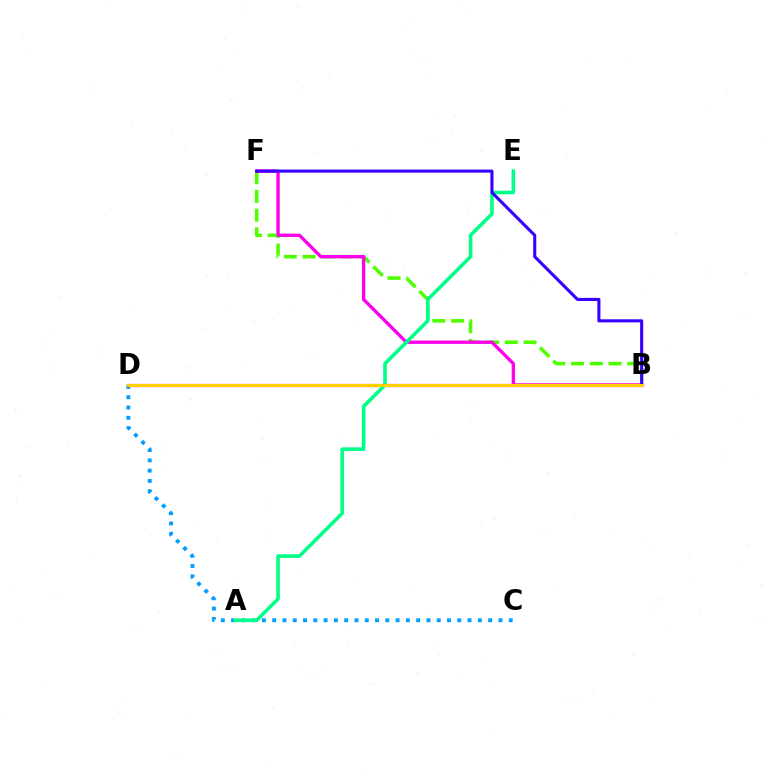{('B', 'F'): [{'color': '#4fff00', 'line_style': 'dashed', 'thickness': 2.55}, {'color': '#ff00ed', 'line_style': 'solid', 'thickness': 2.41}, {'color': '#3700ff', 'line_style': 'solid', 'thickness': 2.22}], ('C', 'D'): [{'color': '#009eff', 'line_style': 'dotted', 'thickness': 2.79}], ('B', 'D'): [{'color': '#ff0000', 'line_style': 'solid', 'thickness': 2.3}, {'color': '#ffd500', 'line_style': 'solid', 'thickness': 2.13}], ('A', 'E'): [{'color': '#00ff86', 'line_style': 'solid', 'thickness': 2.58}]}